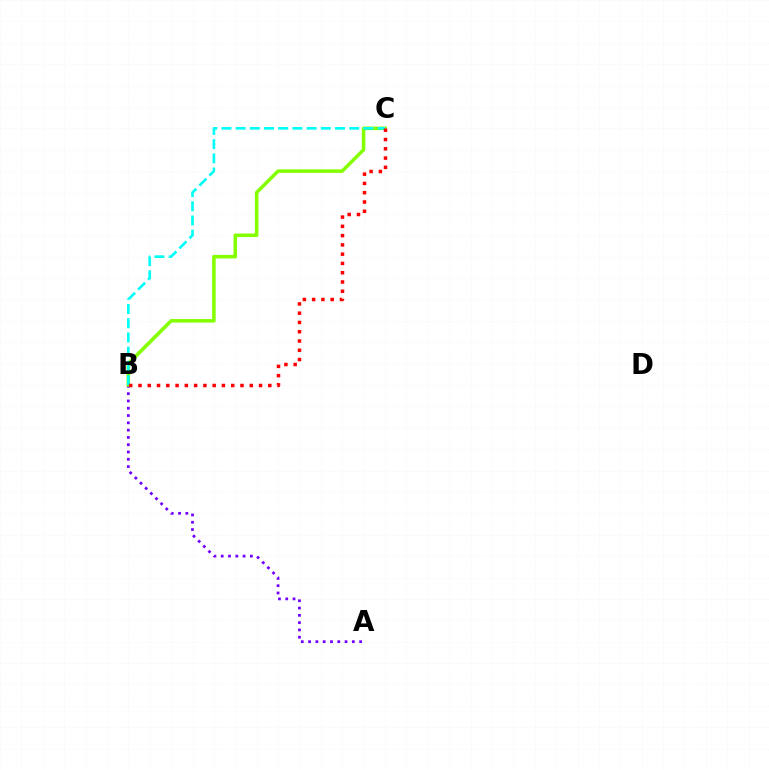{('A', 'B'): [{'color': '#7200ff', 'line_style': 'dotted', 'thickness': 1.98}], ('B', 'C'): [{'color': '#84ff00', 'line_style': 'solid', 'thickness': 2.55}, {'color': '#00fff6', 'line_style': 'dashed', 'thickness': 1.93}, {'color': '#ff0000', 'line_style': 'dotted', 'thickness': 2.52}]}